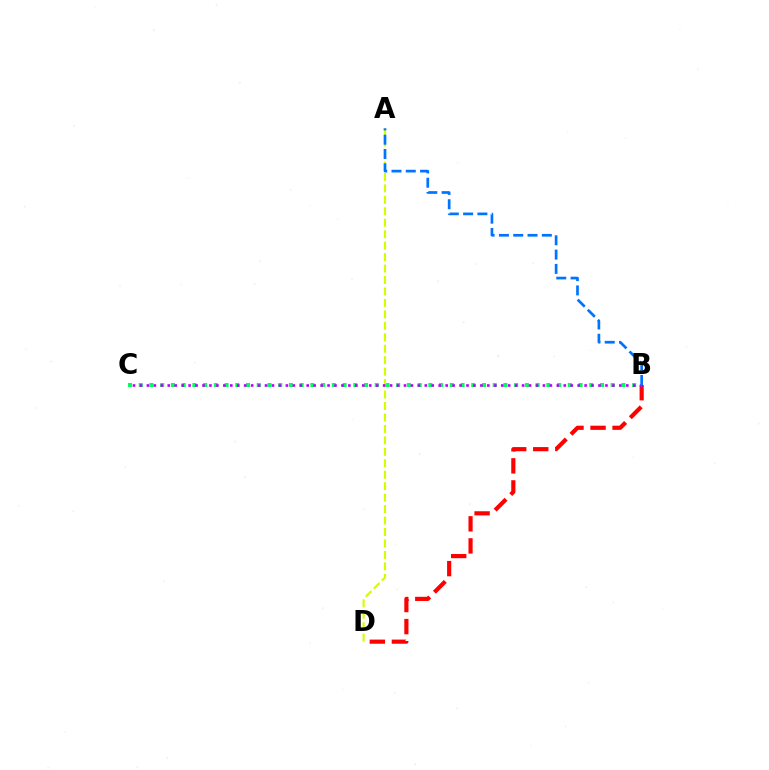{('B', 'C'): [{'color': '#00ff5c', 'line_style': 'dotted', 'thickness': 2.91}, {'color': '#b900ff', 'line_style': 'dotted', 'thickness': 1.89}], ('B', 'D'): [{'color': '#ff0000', 'line_style': 'dashed', 'thickness': 3.0}], ('A', 'D'): [{'color': '#d1ff00', 'line_style': 'dashed', 'thickness': 1.56}], ('A', 'B'): [{'color': '#0074ff', 'line_style': 'dashed', 'thickness': 1.94}]}